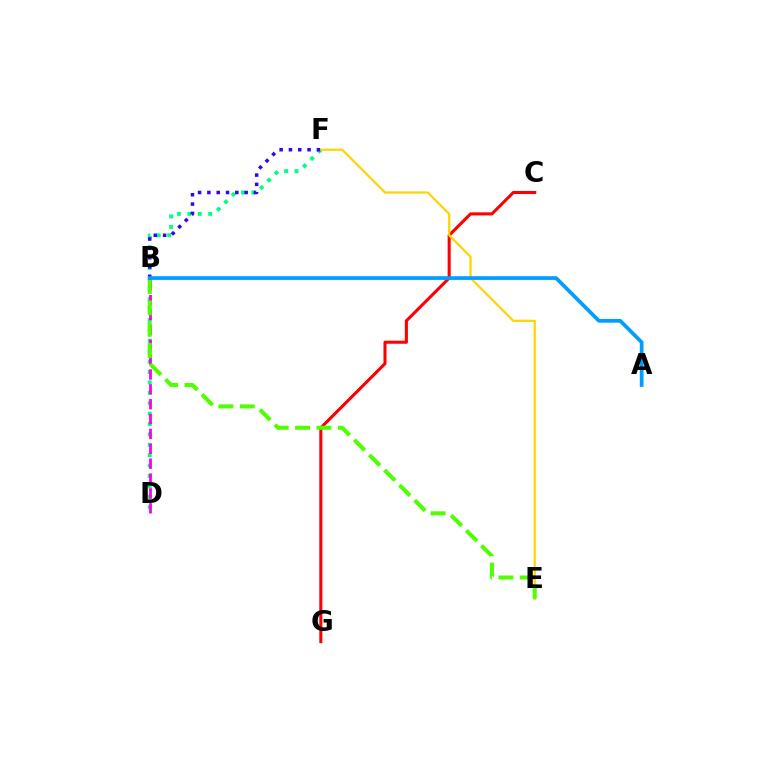{('C', 'G'): [{'color': '#ff0000', 'line_style': 'solid', 'thickness': 2.21}], ('D', 'F'): [{'color': '#00ff86', 'line_style': 'dotted', 'thickness': 2.83}], ('E', 'F'): [{'color': '#ffd500', 'line_style': 'solid', 'thickness': 1.61}], ('B', 'D'): [{'color': '#ff00ed', 'line_style': 'dashed', 'thickness': 2.02}], ('B', 'E'): [{'color': '#4fff00', 'line_style': 'dashed', 'thickness': 2.9}], ('B', 'F'): [{'color': '#3700ff', 'line_style': 'dotted', 'thickness': 2.53}], ('A', 'B'): [{'color': '#009eff', 'line_style': 'solid', 'thickness': 2.68}]}